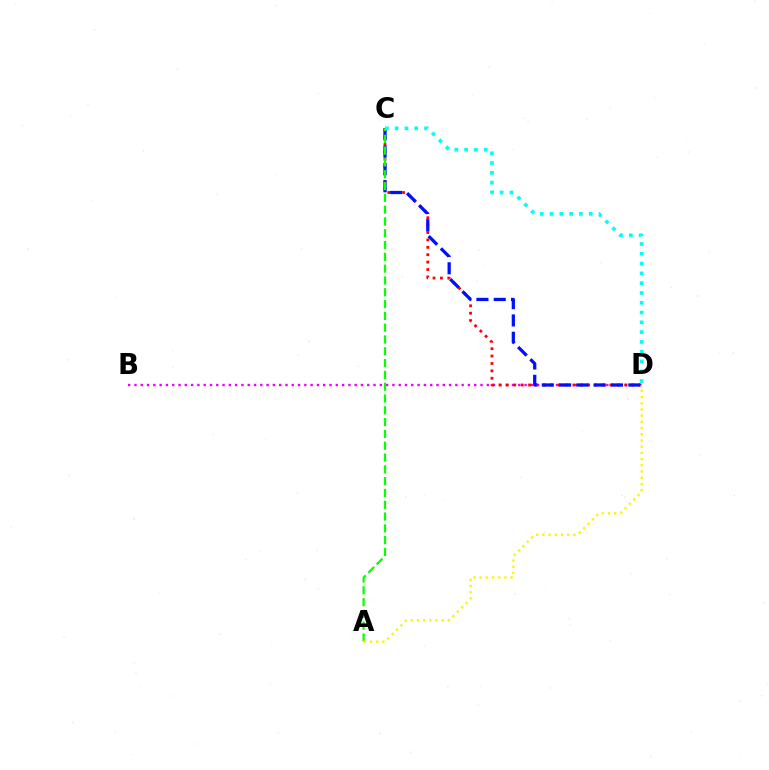{('B', 'D'): [{'color': '#ee00ff', 'line_style': 'dotted', 'thickness': 1.71}], ('C', 'D'): [{'color': '#ff0000', 'line_style': 'dotted', 'thickness': 2.01}, {'color': '#0010ff', 'line_style': 'dashed', 'thickness': 2.35}, {'color': '#00fff6', 'line_style': 'dotted', 'thickness': 2.66}], ('A', 'C'): [{'color': '#08ff00', 'line_style': 'dashed', 'thickness': 1.6}], ('A', 'D'): [{'color': '#fcf500', 'line_style': 'dotted', 'thickness': 1.68}]}